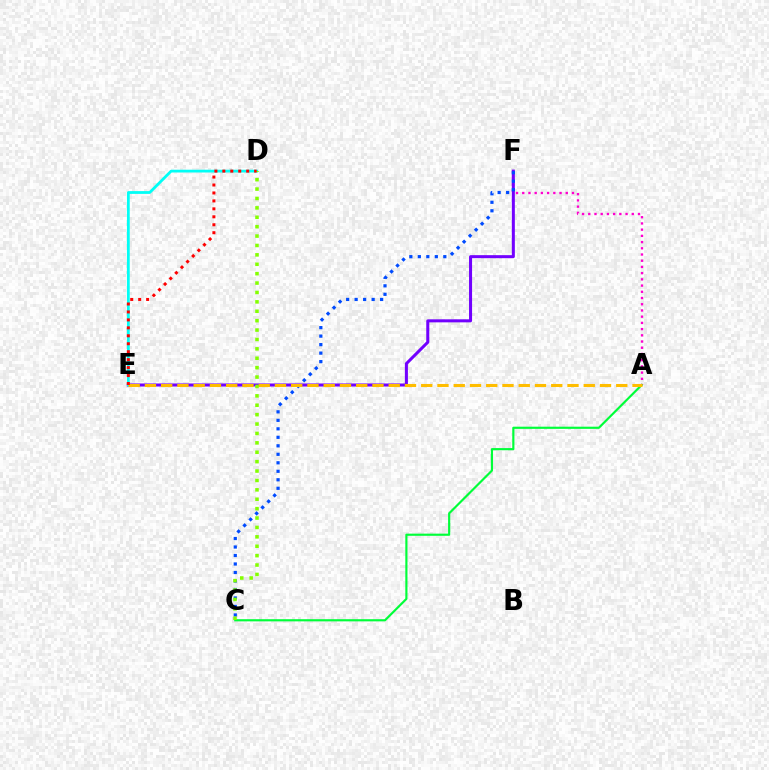{('A', 'F'): [{'color': '#ff00cf', 'line_style': 'dotted', 'thickness': 1.69}], ('A', 'C'): [{'color': '#00ff39', 'line_style': 'solid', 'thickness': 1.56}], ('E', 'F'): [{'color': '#7200ff', 'line_style': 'solid', 'thickness': 2.18}], ('D', 'E'): [{'color': '#00fff6', 'line_style': 'solid', 'thickness': 2.0}, {'color': '#ff0000', 'line_style': 'dotted', 'thickness': 2.16}], ('C', 'F'): [{'color': '#004bff', 'line_style': 'dotted', 'thickness': 2.31}], ('A', 'E'): [{'color': '#ffbd00', 'line_style': 'dashed', 'thickness': 2.21}], ('C', 'D'): [{'color': '#84ff00', 'line_style': 'dotted', 'thickness': 2.55}]}